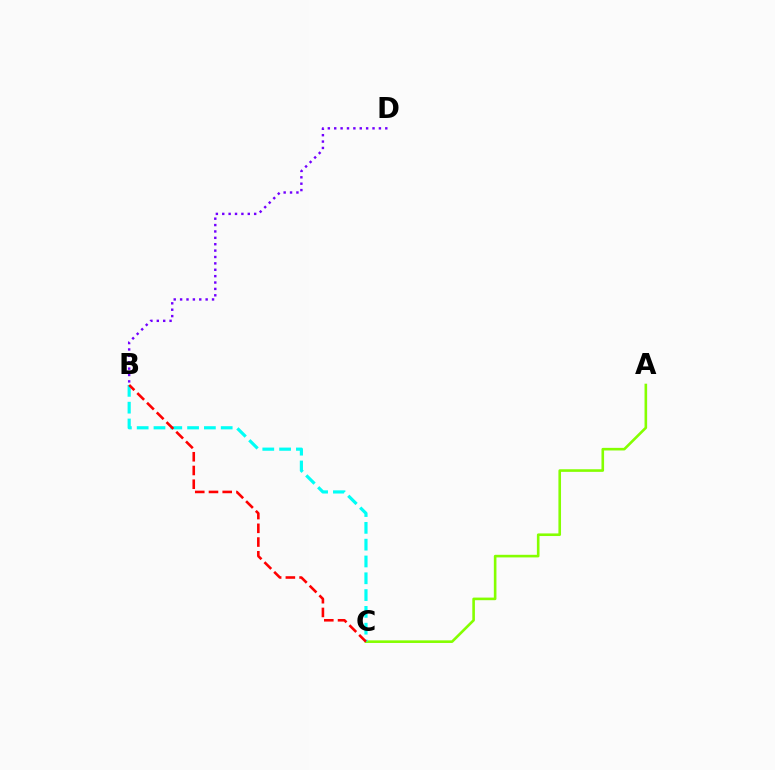{('B', 'D'): [{'color': '#7200ff', 'line_style': 'dotted', 'thickness': 1.73}], ('A', 'C'): [{'color': '#84ff00', 'line_style': 'solid', 'thickness': 1.88}], ('B', 'C'): [{'color': '#00fff6', 'line_style': 'dashed', 'thickness': 2.28}, {'color': '#ff0000', 'line_style': 'dashed', 'thickness': 1.87}]}